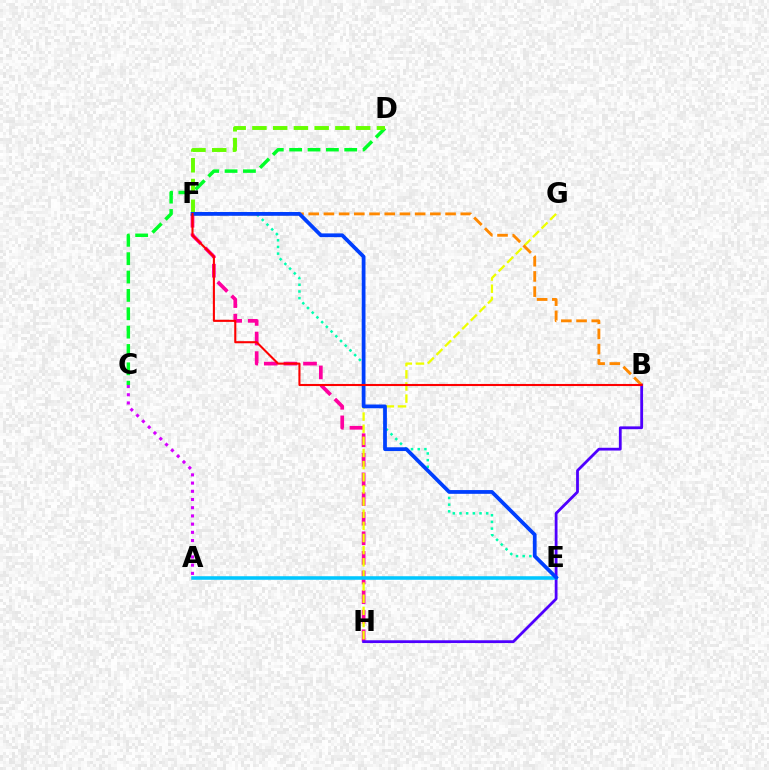{('F', 'H'): [{'color': '#ff00a0', 'line_style': 'dashed', 'thickness': 2.66}], ('C', 'D'): [{'color': '#00ff27', 'line_style': 'dashed', 'thickness': 2.49}], ('G', 'H'): [{'color': '#eeff00', 'line_style': 'dashed', 'thickness': 1.65}], ('A', 'C'): [{'color': '#d600ff', 'line_style': 'dotted', 'thickness': 2.23}], ('E', 'F'): [{'color': '#00ffaf', 'line_style': 'dotted', 'thickness': 1.81}, {'color': '#003fff', 'line_style': 'solid', 'thickness': 2.71}], ('B', 'H'): [{'color': '#4f00ff', 'line_style': 'solid', 'thickness': 2.01}], ('A', 'E'): [{'color': '#00c7ff', 'line_style': 'solid', 'thickness': 2.55}], ('B', 'F'): [{'color': '#ff8800', 'line_style': 'dashed', 'thickness': 2.07}, {'color': '#ff0000', 'line_style': 'solid', 'thickness': 1.5}], ('D', 'F'): [{'color': '#66ff00', 'line_style': 'dashed', 'thickness': 2.82}]}